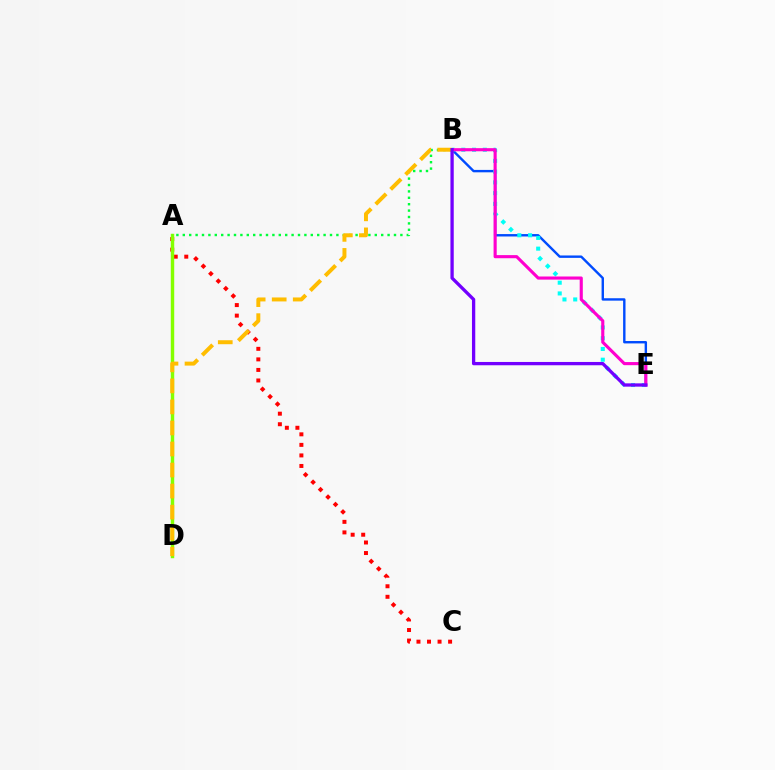{('A', 'C'): [{'color': '#ff0000', 'line_style': 'dotted', 'thickness': 2.86}], ('A', 'D'): [{'color': '#84ff00', 'line_style': 'solid', 'thickness': 2.47}], ('B', 'E'): [{'color': '#004bff', 'line_style': 'solid', 'thickness': 1.73}, {'color': '#00fff6', 'line_style': 'dotted', 'thickness': 2.92}, {'color': '#ff00cf', 'line_style': 'solid', 'thickness': 2.25}, {'color': '#7200ff', 'line_style': 'solid', 'thickness': 2.37}], ('A', 'B'): [{'color': '#00ff39', 'line_style': 'dotted', 'thickness': 1.74}], ('B', 'D'): [{'color': '#ffbd00', 'line_style': 'dashed', 'thickness': 2.86}]}